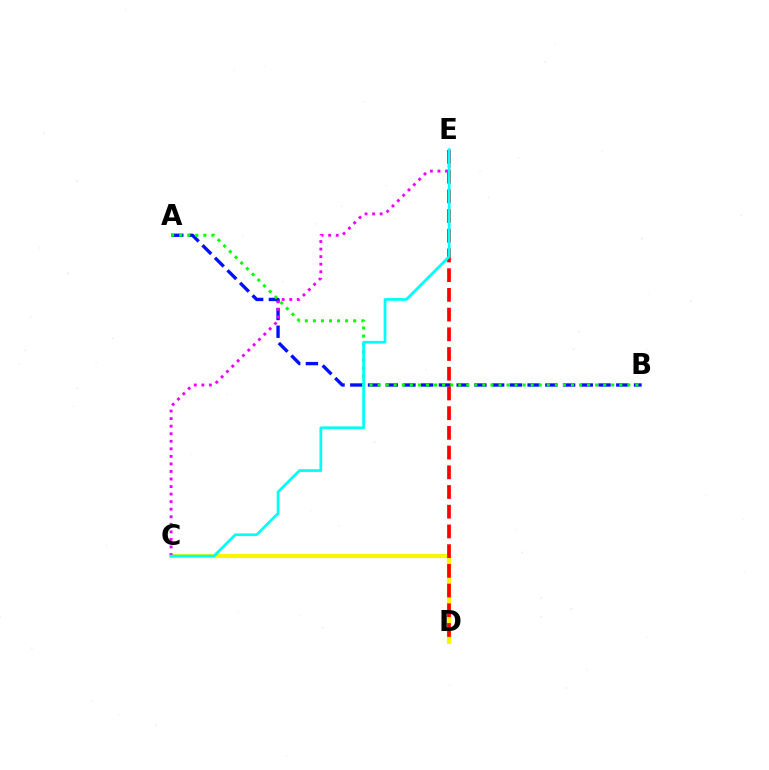{('A', 'B'): [{'color': '#0010ff', 'line_style': 'dashed', 'thickness': 2.41}, {'color': '#08ff00', 'line_style': 'dotted', 'thickness': 2.19}], ('C', 'D'): [{'color': '#fcf500', 'line_style': 'solid', 'thickness': 2.99}], ('D', 'E'): [{'color': '#ff0000', 'line_style': 'dashed', 'thickness': 2.68}], ('C', 'E'): [{'color': '#ee00ff', 'line_style': 'dotted', 'thickness': 2.05}, {'color': '#00fff6', 'line_style': 'solid', 'thickness': 1.95}]}